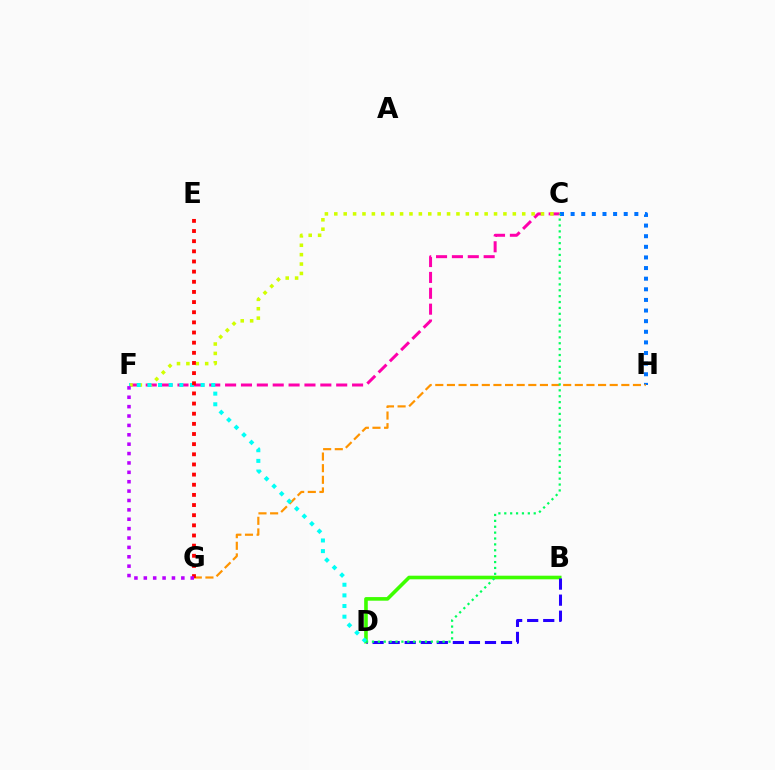{('B', 'D'): [{'color': '#3dff00', 'line_style': 'solid', 'thickness': 2.6}, {'color': '#2500ff', 'line_style': 'dashed', 'thickness': 2.18}], ('C', 'F'): [{'color': '#ff00ac', 'line_style': 'dashed', 'thickness': 2.16}, {'color': '#d1ff00', 'line_style': 'dotted', 'thickness': 2.55}], ('C', 'H'): [{'color': '#0074ff', 'line_style': 'dotted', 'thickness': 2.89}], ('G', 'H'): [{'color': '#ff9400', 'line_style': 'dashed', 'thickness': 1.58}], ('D', 'F'): [{'color': '#00fff6', 'line_style': 'dotted', 'thickness': 2.89}], ('E', 'G'): [{'color': '#ff0000', 'line_style': 'dotted', 'thickness': 2.76}], ('F', 'G'): [{'color': '#b900ff', 'line_style': 'dotted', 'thickness': 2.55}], ('C', 'D'): [{'color': '#00ff5c', 'line_style': 'dotted', 'thickness': 1.6}]}